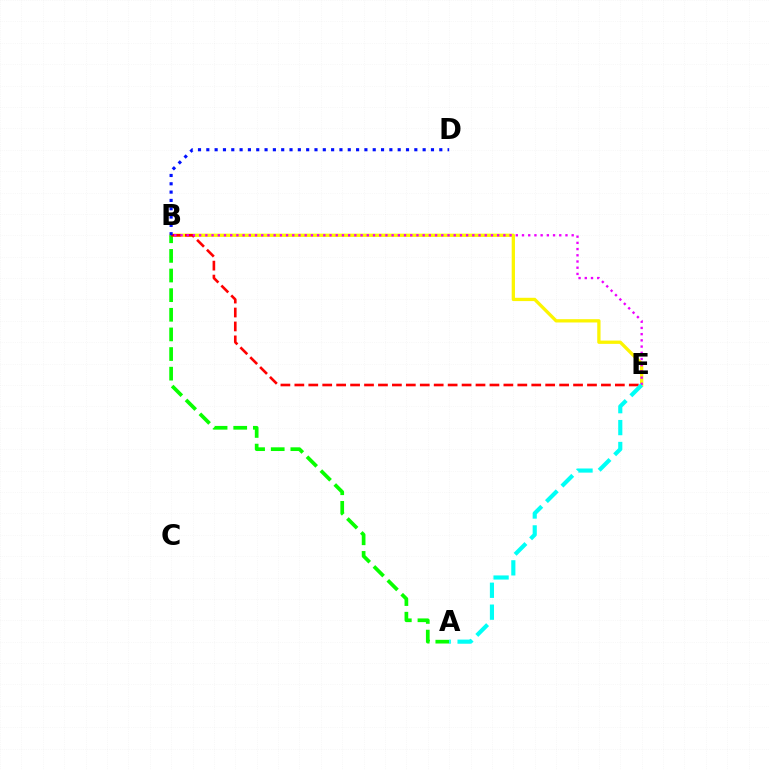{('B', 'E'): [{'color': '#fcf500', 'line_style': 'solid', 'thickness': 2.37}, {'color': '#ff0000', 'line_style': 'dashed', 'thickness': 1.89}, {'color': '#ee00ff', 'line_style': 'dotted', 'thickness': 1.69}], ('A', 'B'): [{'color': '#08ff00', 'line_style': 'dashed', 'thickness': 2.67}], ('B', 'D'): [{'color': '#0010ff', 'line_style': 'dotted', 'thickness': 2.26}], ('A', 'E'): [{'color': '#00fff6', 'line_style': 'dashed', 'thickness': 2.98}]}